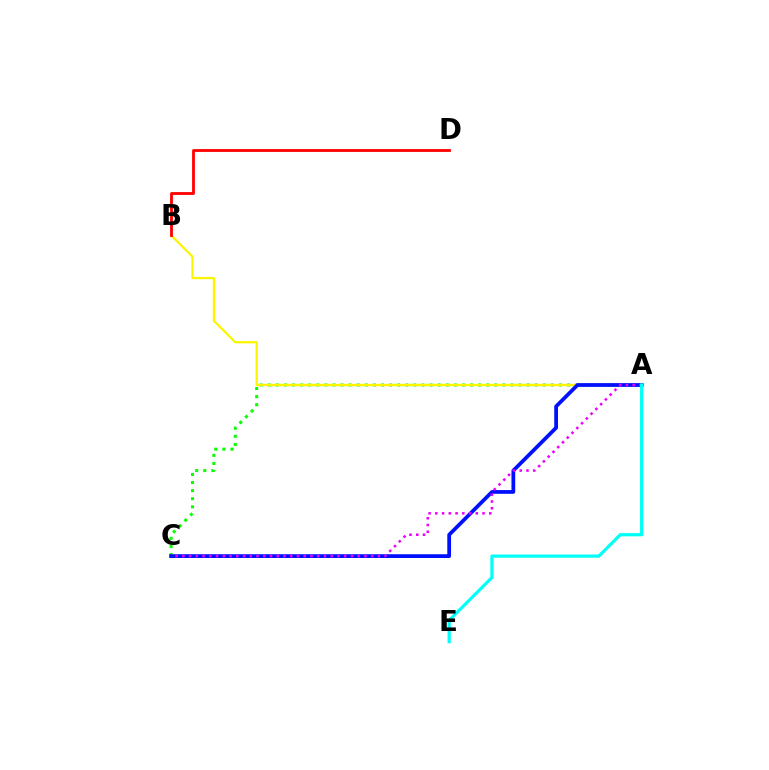{('A', 'C'): [{'color': '#08ff00', 'line_style': 'dotted', 'thickness': 2.2}, {'color': '#0010ff', 'line_style': 'solid', 'thickness': 2.7}, {'color': '#ee00ff', 'line_style': 'dotted', 'thickness': 1.83}], ('A', 'B'): [{'color': '#fcf500', 'line_style': 'solid', 'thickness': 1.62}], ('B', 'D'): [{'color': '#ff0000', 'line_style': 'solid', 'thickness': 2.02}], ('A', 'E'): [{'color': '#00fff6', 'line_style': 'solid', 'thickness': 2.31}]}